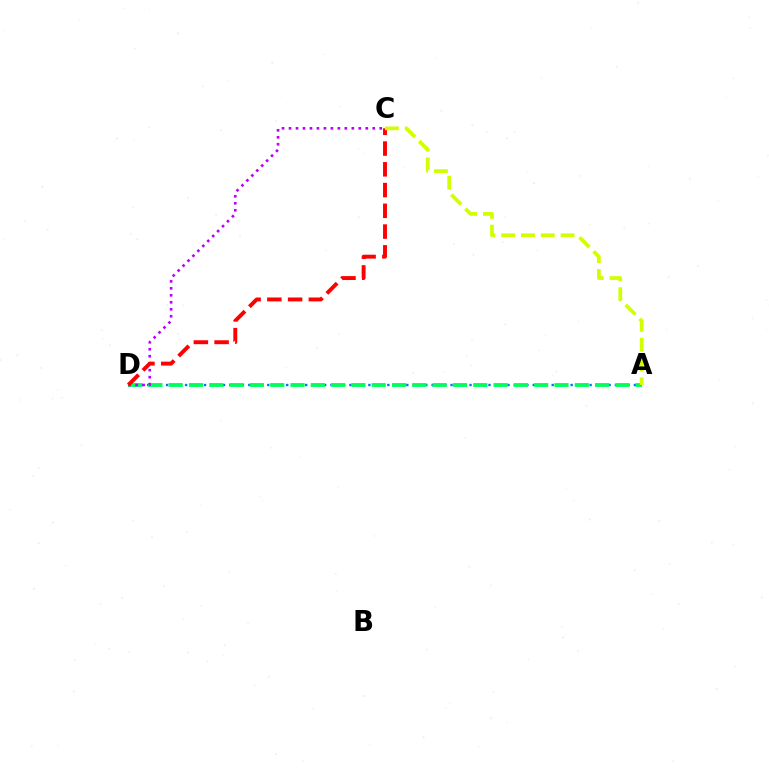{('A', 'D'): [{'color': '#0074ff', 'line_style': 'dotted', 'thickness': 1.72}, {'color': '#00ff5c', 'line_style': 'dashed', 'thickness': 2.76}], ('C', 'D'): [{'color': '#b900ff', 'line_style': 'dotted', 'thickness': 1.9}, {'color': '#ff0000', 'line_style': 'dashed', 'thickness': 2.82}], ('A', 'C'): [{'color': '#d1ff00', 'line_style': 'dashed', 'thickness': 2.69}]}